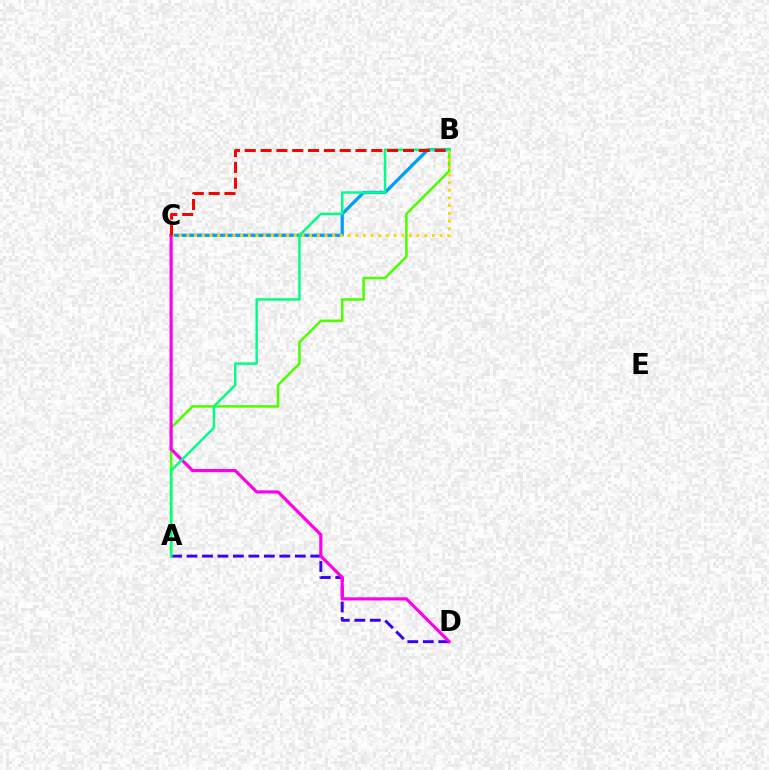{('B', 'C'): [{'color': '#009eff', 'line_style': 'solid', 'thickness': 2.35}, {'color': '#ffd500', 'line_style': 'dotted', 'thickness': 2.08}, {'color': '#ff0000', 'line_style': 'dashed', 'thickness': 2.15}], ('A', 'D'): [{'color': '#3700ff', 'line_style': 'dashed', 'thickness': 2.1}], ('A', 'B'): [{'color': '#4fff00', 'line_style': 'solid', 'thickness': 1.83}, {'color': '#00ff86', 'line_style': 'solid', 'thickness': 1.77}], ('C', 'D'): [{'color': '#ff00ed', 'line_style': 'solid', 'thickness': 2.27}]}